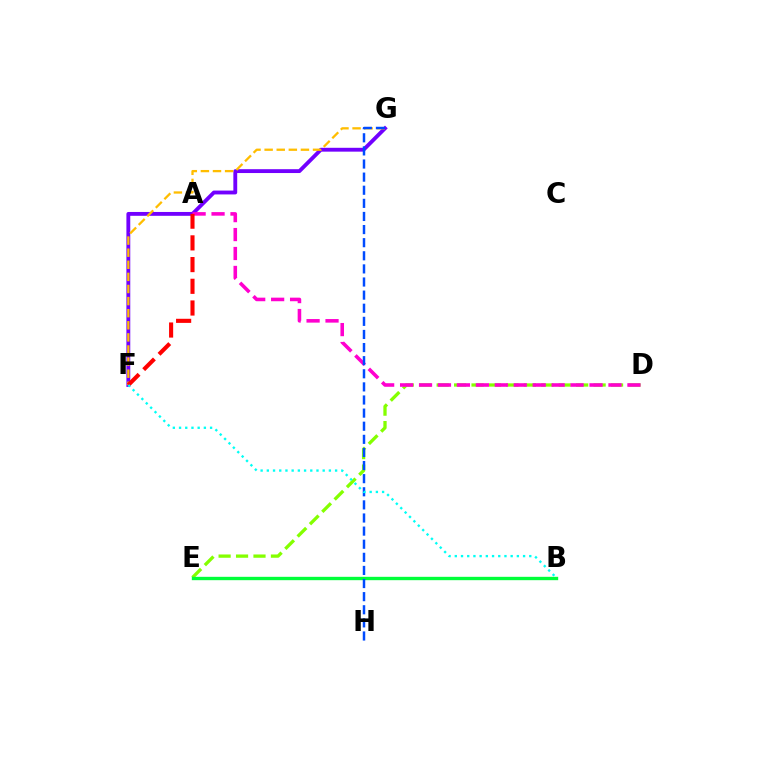{('D', 'E'): [{'color': '#84ff00', 'line_style': 'dashed', 'thickness': 2.37}], ('F', 'G'): [{'color': '#7200ff', 'line_style': 'solid', 'thickness': 2.77}, {'color': '#ffbd00', 'line_style': 'dashed', 'thickness': 1.64}], ('A', 'D'): [{'color': '#ff00cf', 'line_style': 'dashed', 'thickness': 2.57}], ('B', 'E'): [{'color': '#00ff39', 'line_style': 'solid', 'thickness': 2.42}], ('G', 'H'): [{'color': '#004bff', 'line_style': 'dashed', 'thickness': 1.78}], ('A', 'F'): [{'color': '#ff0000', 'line_style': 'dashed', 'thickness': 2.95}], ('B', 'F'): [{'color': '#00fff6', 'line_style': 'dotted', 'thickness': 1.69}]}